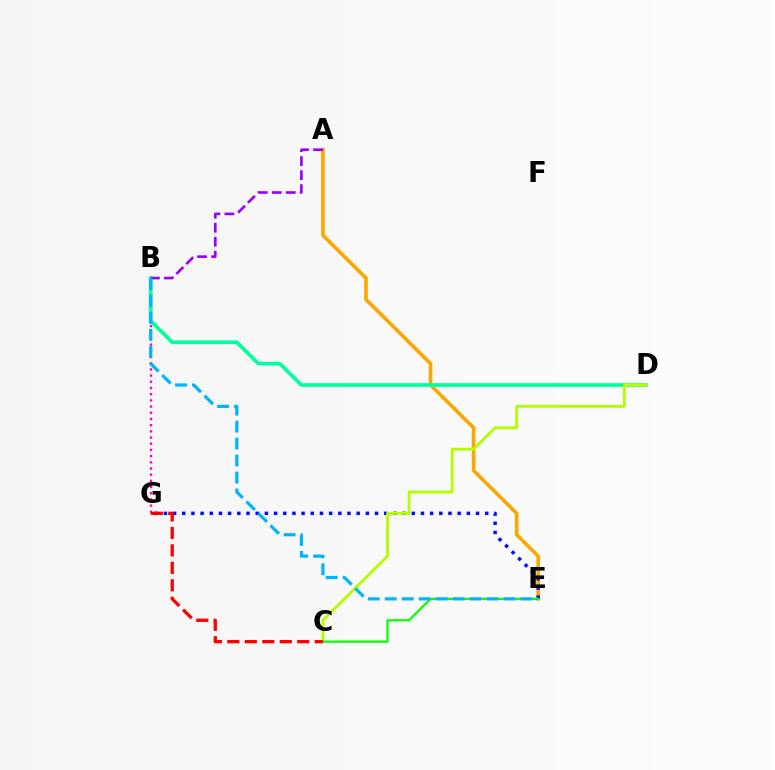{('A', 'E'): [{'color': '#ffa500', 'line_style': 'solid', 'thickness': 2.6}], ('E', 'G'): [{'color': '#0010ff', 'line_style': 'dotted', 'thickness': 2.49}], ('B', 'G'): [{'color': '#ff00bd', 'line_style': 'dotted', 'thickness': 1.68}], ('B', 'D'): [{'color': '#00ff9d', 'line_style': 'solid', 'thickness': 2.65}], ('A', 'B'): [{'color': '#9b00ff', 'line_style': 'dashed', 'thickness': 1.9}], ('C', 'D'): [{'color': '#b3ff00', 'line_style': 'solid', 'thickness': 2.05}], ('C', 'E'): [{'color': '#08ff00', 'line_style': 'solid', 'thickness': 1.58}], ('C', 'G'): [{'color': '#ff0000', 'line_style': 'dashed', 'thickness': 2.37}], ('B', 'E'): [{'color': '#00b5ff', 'line_style': 'dashed', 'thickness': 2.31}]}